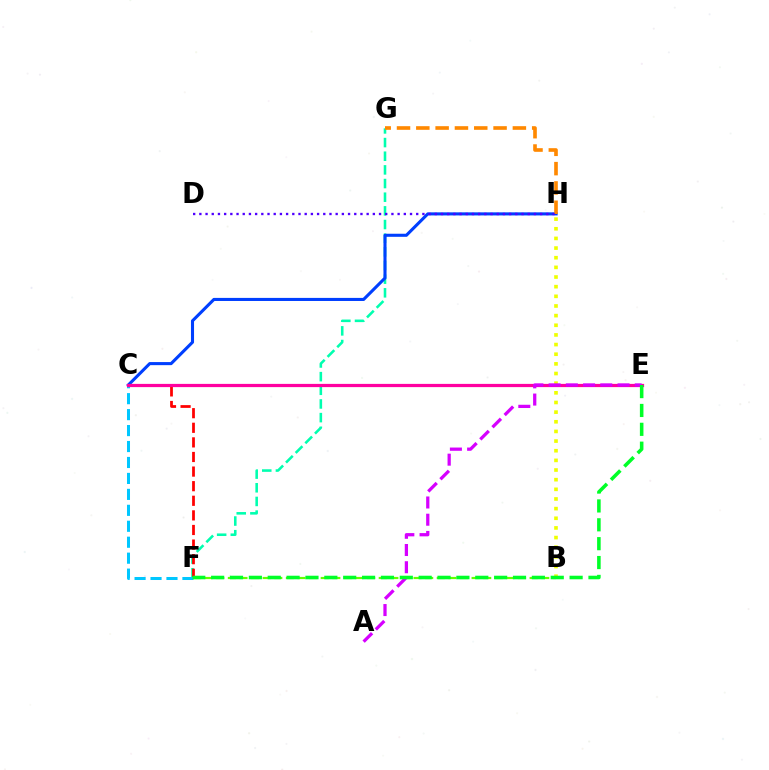{('B', 'F'): [{'color': '#66ff00', 'line_style': 'dashed', 'thickness': 1.58}], ('F', 'G'): [{'color': '#00ffaf', 'line_style': 'dashed', 'thickness': 1.86}], ('C', 'H'): [{'color': '#003fff', 'line_style': 'solid', 'thickness': 2.22}], ('G', 'H'): [{'color': '#ff8800', 'line_style': 'dashed', 'thickness': 2.62}], ('C', 'F'): [{'color': '#ff0000', 'line_style': 'dashed', 'thickness': 1.98}, {'color': '#00c7ff', 'line_style': 'dashed', 'thickness': 2.17}], ('B', 'H'): [{'color': '#eeff00', 'line_style': 'dotted', 'thickness': 2.62}], ('C', 'E'): [{'color': '#ff00a0', 'line_style': 'solid', 'thickness': 2.32}], ('A', 'E'): [{'color': '#d600ff', 'line_style': 'dashed', 'thickness': 2.34}], ('D', 'H'): [{'color': '#4f00ff', 'line_style': 'dotted', 'thickness': 1.68}], ('E', 'F'): [{'color': '#00ff27', 'line_style': 'dashed', 'thickness': 2.56}]}